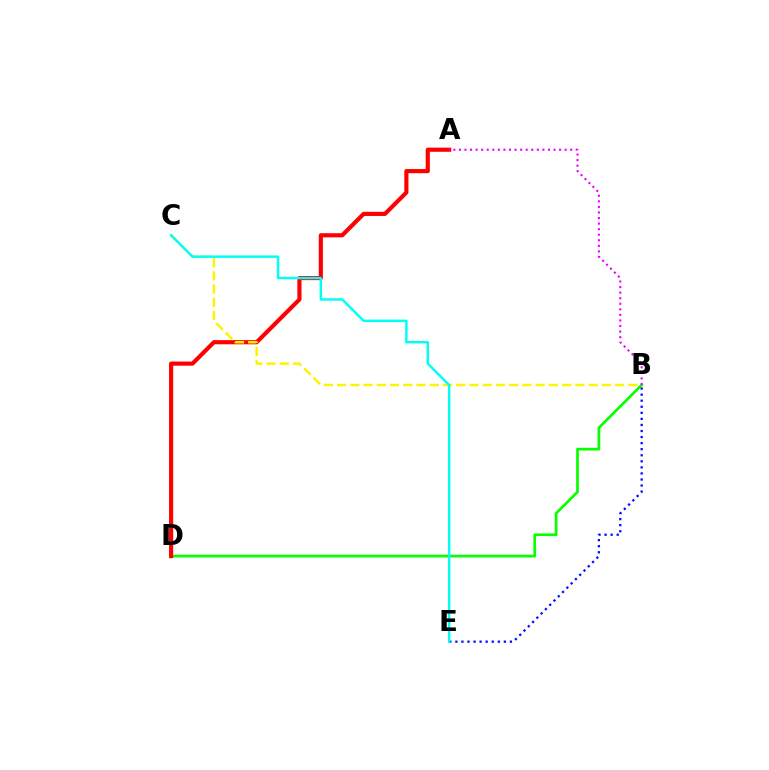{('B', 'D'): [{'color': '#08ff00', 'line_style': 'solid', 'thickness': 1.95}], ('A', 'D'): [{'color': '#ff0000', 'line_style': 'solid', 'thickness': 2.99}], ('B', 'E'): [{'color': '#0010ff', 'line_style': 'dotted', 'thickness': 1.65}], ('B', 'C'): [{'color': '#fcf500', 'line_style': 'dashed', 'thickness': 1.8}], ('A', 'B'): [{'color': '#ee00ff', 'line_style': 'dotted', 'thickness': 1.51}], ('C', 'E'): [{'color': '#00fff6', 'line_style': 'solid', 'thickness': 1.77}]}